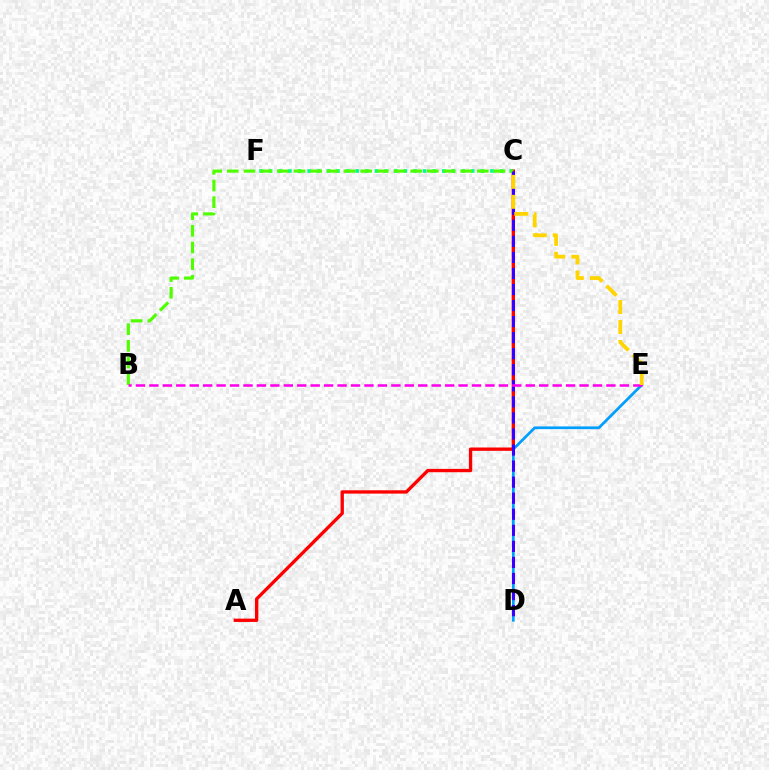{('D', 'E'): [{'color': '#009eff', 'line_style': 'solid', 'thickness': 1.97}], ('C', 'F'): [{'color': '#00ff86', 'line_style': 'dotted', 'thickness': 2.61}], ('A', 'C'): [{'color': '#ff0000', 'line_style': 'solid', 'thickness': 2.4}], ('B', 'C'): [{'color': '#4fff00', 'line_style': 'dashed', 'thickness': 2.26}], ('C', 'D'): [{'color': '#3700ff', 'line_style': 'dashed', 'thickness': 2.18}], ('B', 'E'): [{'color': '#ff00ed', 'line_style': 'dashed', 'thickness': 1.83}], ('C', 'E'): [{'color': '#ffd500', 'line_style': 'dashed', 'thickness': 2.71}]}